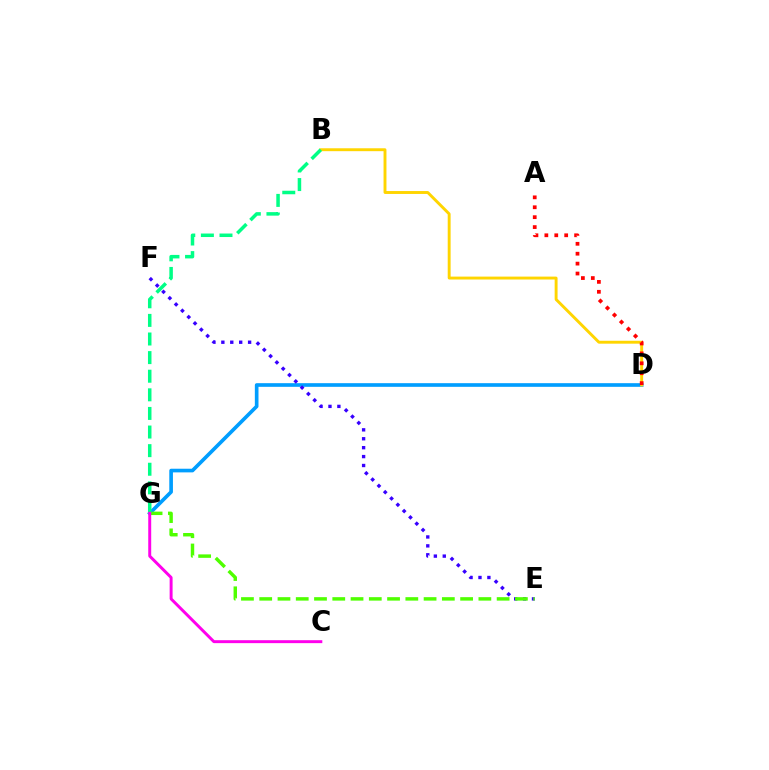{('D', 'G'): [{'color': '#009eff', 'line_style': 'solid', 'thickness': 2.63}], ('B', 'D'): [{'color': '#ffd500', 'line_style': 'solid', 'thickness': 2.09}], ('E', 'F'): [{'color': '#3700ff', 'line_style': 'dotted', 'thickness': 2.42}], ('A', 'D'): [{'color': '#ff0000', 'line_style': 'dotted', 'thickness': 2.69}], ('E', 'G'): [{'color': '#4fff00', 'line_style': 'dashed', 'thickness': 2.48}], ('B', 'G'): [{'color': '#00ff86', 'line_style': 'dashed', 'thickness': 2.53}], ('C', 'G'): [{'color': '#ff00ed', 'line_style': 'solid', 'thickness': 2.13}]}